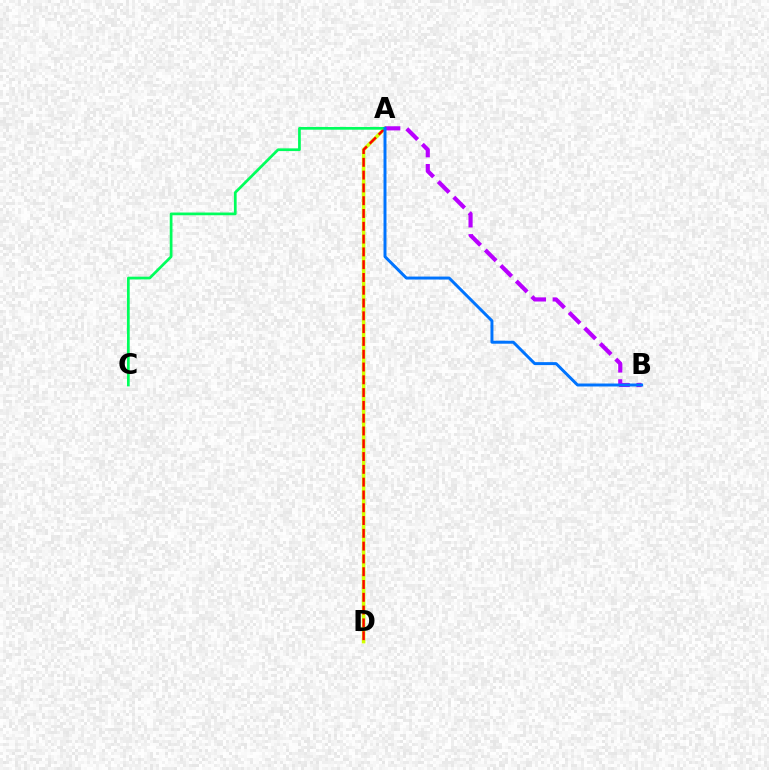{('A', 'D'): [{'color': '#d1ff00', 'line_style': 'solid', 'thickness': 2.53}, {'color': '#ff0000', 'line_style': 'dashed', 'thickness': 1.74}], ('A', 'C'): [{'color': '#00ff5c', 'line_style': 'solid', 'thickness': 1.96}], ('A', 'B'): [{'color': '#b900ff', 'line_style': 'dashed', 'thickness': 2.98}, {'color': '#0074ff', 'line_style': 'solid', 'thickness': 2.13}]}